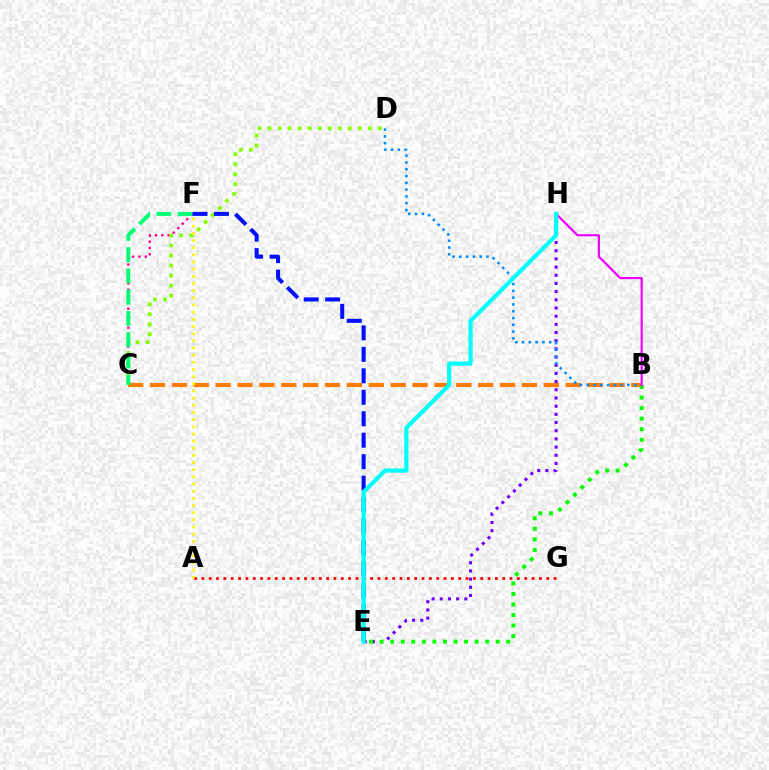{('C', 'F'): [{'color': '#ff0094', 'line_style': 'dotted', 'thickness': 1.72}, {'color': '#00ff74', 'line_style': 'dashed', 'thickness': 2.89}], ('A', 'G'): [{'color': '#ff0000', 'line_style': 'dotted', 'thickness': 1.99}], ('B', 'C'): [{'color': '#ff7c00', 'line_style': 'dashed', 'thickness': 2.97}], ('C', 'D'): [{'color': '#84ff00', 'line_style': 'dotted', 'thickness': 2.72}], ('A', 'F'): [{'color': '#fcf500', 'line_style': 'dotted', 'thickness': 1.95}], ('E', 'H'): [{'color': '#7200ff', 'line_style': 'dotted', 'thickness': 2.22}, {'color': '#00fff6', 'line_style': 'solid', 'thickness': 2.99}], ('B', 'D'): [{'color': '#008cff', 'line_style': 'dotted', 'thickness': 1.84}], ('B', 'E'): [{'color': '#08ff00', 'line_style': 'dotted', 'thickness': 2.87}], ('E', 'F'): [{'color': '#0010ff', 'line_style': 'dashed', 'thickness': 2.92}], ('B', 'H'): [{'color': '#ee00ff', 'line_style': 'solid', 'thickness': 1.58}]}